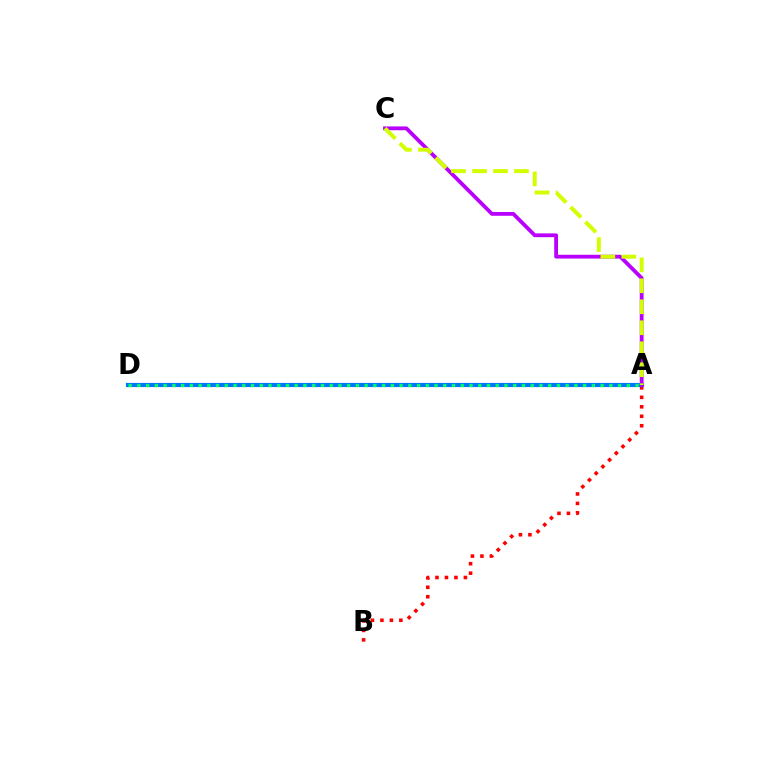{('A', 'B'): [{'color': '#ff0000', 'line_style': 'dotted', 'thickness': 2.58}], ('A', 'D'): [{'color': '#0074ff', 'line_style': 'solid', 'thickness': 2.99}, {'color': '#00ff5c', 'line_style': 'dotted', 'thickness': 2.37}], ('A', 'C'): [{'color': '#b900ff', 'line_style': 'solid', 'thickness': 2.73}, {'color': '#d1ff00', 'line_style': 'dashed', 'thickness': 2.85}]}